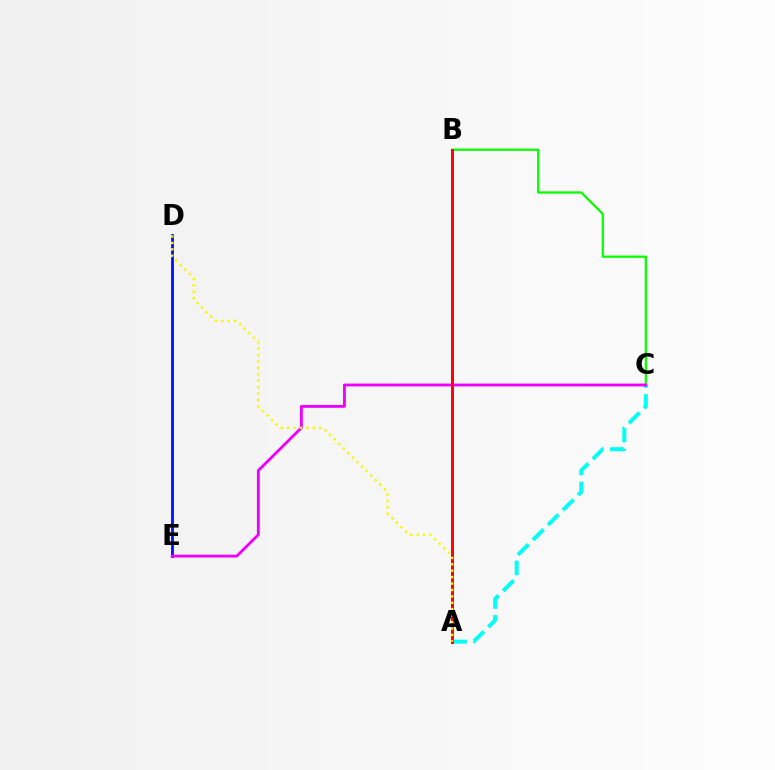{('B', 'C'): [{'color': '#08ff00', 'line_style': 'solid', 'thickness': 1.63}], ('D', 'E'): [{'color': '#0010ff', 'line_style': 'solid', 'thickness': 2.01}], ('A', 'C'): [{'color': '#00fff6', 'line_style': 'dashed', 'thickness': 2.87}], ('C', 'E'): [{'color': '#ee00ff', 'line_style': 'solid', 'thickness': 2.04}], ('A', 'B'): [{'color': '#ff0000', 'line_style': 'solid', 'thickness': 2.11}], ('A', 'D'): [{'color': '#fcf500', 'line_style': 'dotted', 'thickness': 1.74}]}